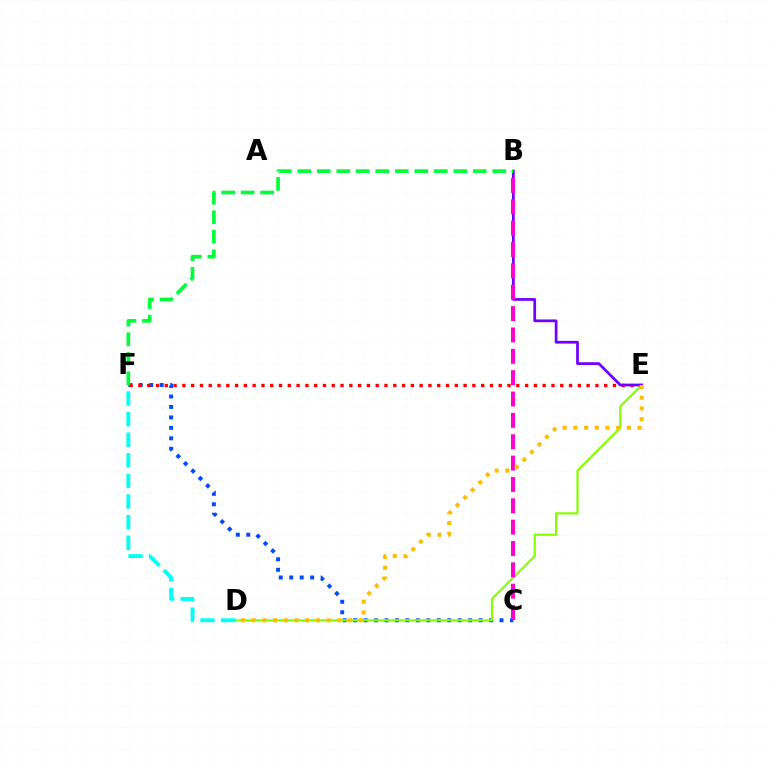{('C', 'F'): [{'color': '#004bff', 'line_style': 'dotted', 'thickness': 2.84}], ('E', 'F'): [{'color': '#ff0000', 'line_style': 'dotted', 'thickness': 2.39}], ('D', 'E'): [{'color': '#84ff00', 'line_style': 'solid', 'thickness': 1.57}, {'color': '#ffbd00', 'line_style': 'dotted', 'thickness': 2.91}], ('B', 'E'): [{'color': '#7200ff', 'line_style': 'solid', 'thickness': 1.98}], ('B', 'C'): [{'color': '#ff00cf', 'line_style': 'dashed', 'thickness': 2.9}], ('D', 'F'): [{'color': '#00fff6', 'line_style': 'dashed', 'thickness': 2.8}], ('B', 'F'): [{'color': '#00ff39', 'line_style': 'dashed', 'thickness': 2.65}]}